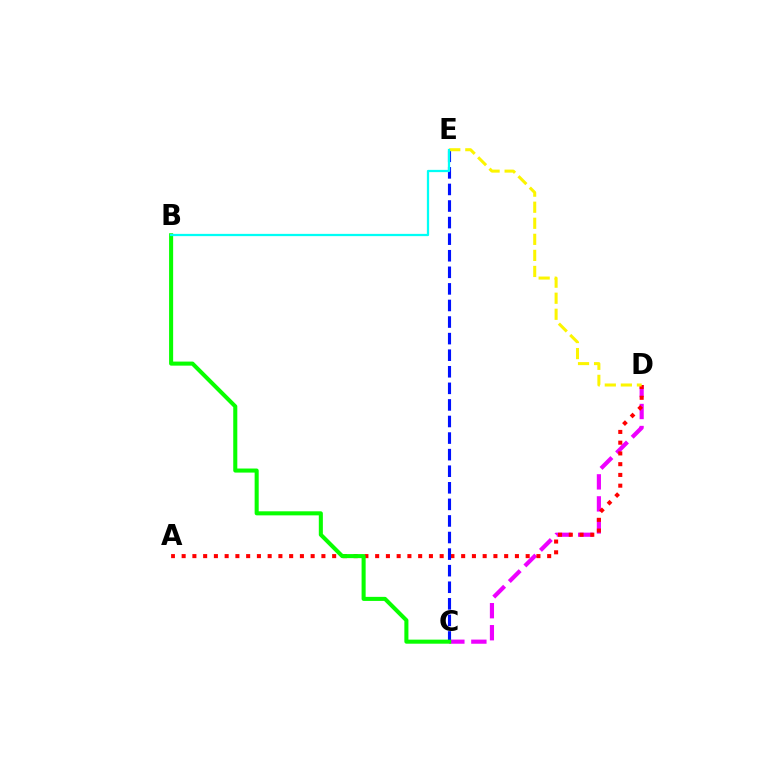{('C', 'D'): [{'color': '#ee00ff', 'line_style': 'dashed', 'thickness': 2.99}], ('A', 'D'): [{'color': '#ff0000', 'line_style': 'dotted', 'thickness': 2.92}], ('C', 'E'): [{'color': '#0010ff', 'line_style': 'dashed', 'thickness': 2.25}], ('B', 'C'): [{'color': '#08ff00', 'line_style': 'solid', 'thickness': 2.92}], ('D', 'E'): [{'color': '#fcf500', 'line_style': 'dashed', 'thickness': 2.18}], ('B', 'E'): [{'color': '#00fff6', 'line_style': 'solid', 'thickness': 1.62}]}